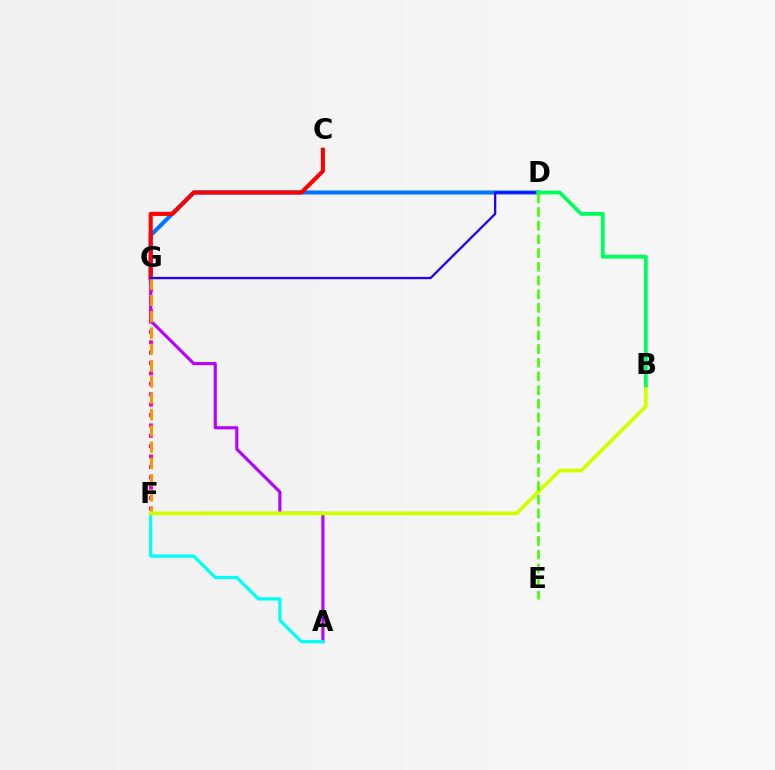{('A', 'G'): [{'color': '#b900ff', 'line_style': 'solid', 'thickness': 2.23}], ('D', 'G'): [{'color': '#0074ff', 'line_style': 'solid', 'thickness': 2.93}, {'color': '#2500ff', 'line_style': 'solid', 'thickness': 1.67}], ('F', 'G'): [{'color': '#ff00ac', 'line_style': 'dotted', 'thickness': 2.82}, {'color': '#ff9400', 'line_style': 'dashed', 'thickness': 2.21}], ('C', 'G'): [{'color': '#ff0000', 'line_style': 'solid', 'thickness': 2.94}], ('A', 'F'): [{'color': '#00fff6', 'line_style': 'solid', 'thickness': 2.34}], ('B', 'F'): [{'color': '#d1ff00', 'line_style': 'solid', 'thickness': 2.7}], ('B', 'D'): [{'color': '#00ff5c', 'line_style': 'solid', 'thickness': 2.74}], ('D', 'E'): [{'color': '#3dff00', 'line_style': 'dashed', 'thickness': 1.86}]}